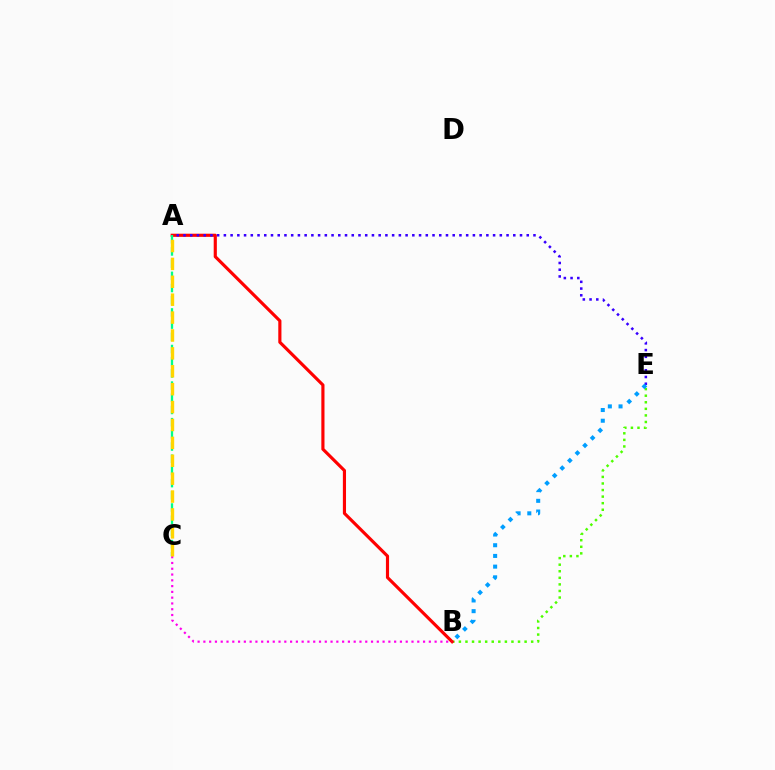{('B', 'E'): [{'color': '#4fff00', 'line_style': 'dotted', 'thickness': 1.79}, {'color': '#009eff', 'line_style': 'dotted', 'thickness': 2.91}], ('A', 'B'): [{'color': '#ff0000', 'line_style': 'solid', 'thickness': 2.27}], ('A', 'E'): [{'color': '#3700ff', 'line_style': 'dotted', 'thickness': 1.83}], ('B', 'C'): [{'color': '#ff00ed', 'line_style': 'dotted', 'thickness': 1.57}], ('A', 'C'): [{'color': '#00ff86', 'line_style': 'dashed', 'thickness': 1.66}, {'color': '#ffd500', 'line_style': 'dashed', 'thickness': 2.43}]}